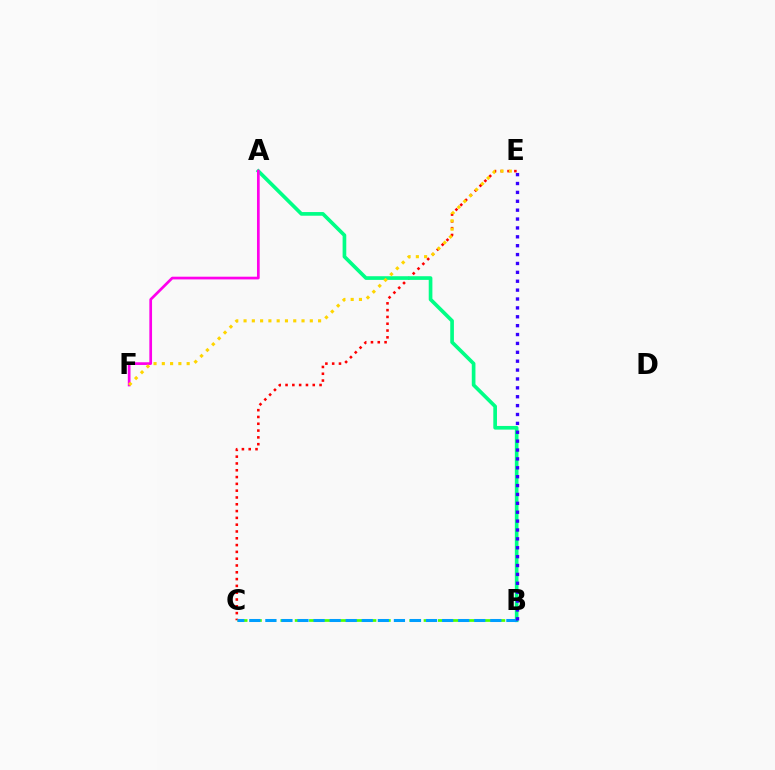{('C', 'E'): [{'color': '#ff0000', 'line_style': 'dotted', 'thickness': 1.85}], ('A', 'B'): [{'color': '#00ff86', 'line_style': 'solid', 'thickness': 2.64}], ('B', 'C'): [{'color': '#4fff00', 'line_style': 'dashed', 'thickness': 1.95}, {'color': '#009eff', 'line_style': 'dashed', 'thickness': 2.18}], ('A', 'F'): [{'color': '#ff00ed', 'line_style': 'solid', 'thickness': 1.95}], ('B', 'E'): [{'color': '#3700ff', 'line_style': 'dotted', 'thickness': 2.41}], ('E', 'F'): [{'color': '#ffd500', 'line_style': 'dotted', 'thickness': 2.25}]}